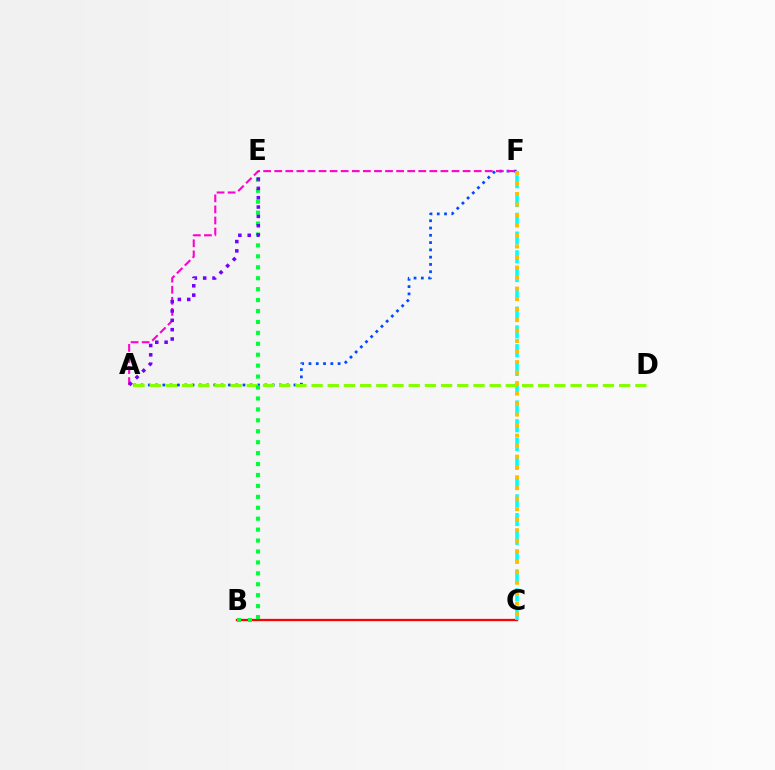{('A', 'F'): [{'color': '#004bff', 'line_style': 'dotted', 'thickness': 1.98}, {'color': '#ff00cf', 'line_style': 'dashed', 'thickness': 1.51}], ('B', 'C'): [{'color': '#ff0000', 'line_style': 'solid', 'thickness': 1.63}], ('C', 'F'): [{'color': '#00fff6', 'line_style': 'dashed', 'thickness': 2.55}, {'color': '#ffbd00', 'line_style': 'dotted', 'thickness': 2.85}], ('A', 'D'): [{'color': '#84ff00', 'line_style': 'dashed', 'thickness': 2.2}], ('B', 'E'): [{'color': '#00ff39', 'line_style': 'dotted', 'thickness': 2.97}], ('A', 'E'): [{'color': '#7200ff', 'line_style': 'dotted', 'thickness': 2.54}]}